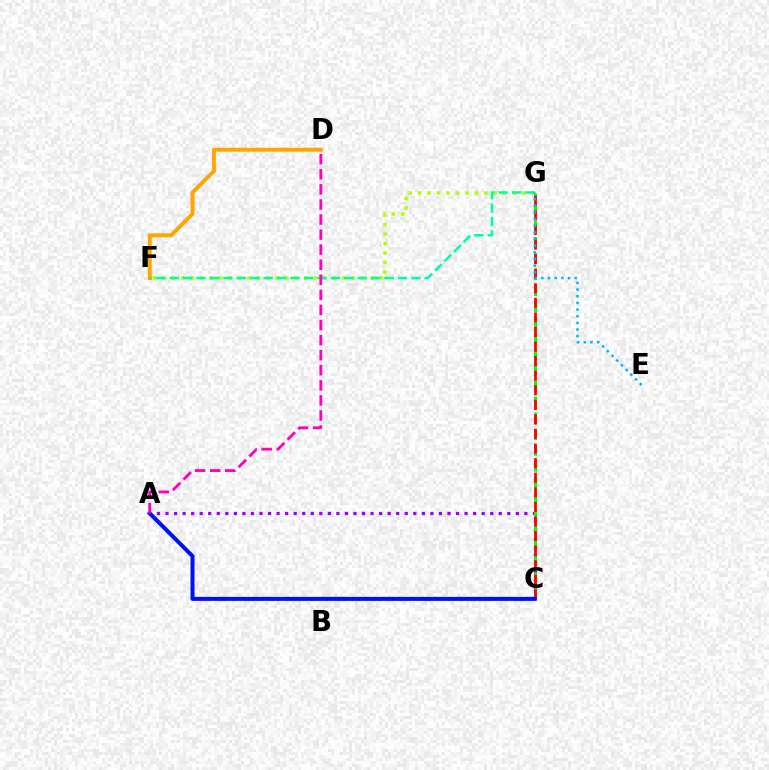{('F', 'G'): [{'color': '#b3ff00', 'line_style': 'dotted', 'thickness': 2.57}, {'color': '#00ff9d', 'line_style': 'dashed', 'thickness': 1.82}], ('D', 'F'): [{'color': '#ffa500', 'line_style': 'solid', 'thickness': 2.82}], ('A', 'C'): [{'color': '#9b00ff', 'line_style': 'dotted', 'thickness': 2.32}, {'color': '#0010ff', 'line_style': 'solid', 'thickness': 2.89}], ('C', 'G'): [{'color': '#08ff00', 'line_style': 'dashed', 'thickness': 2.17}, {'color': '#ff0000', 'line_style': 'dashed', 'thickness': 1.98}], ('A', 'D'): [{'color': '#ff00bd', 'line_style': 'dashed', 'thickness': 2.05}], ('E', 'G'): [{'color': '#00b5ff', 'line_style': 'dotted', 'thickness': 1.81}]}